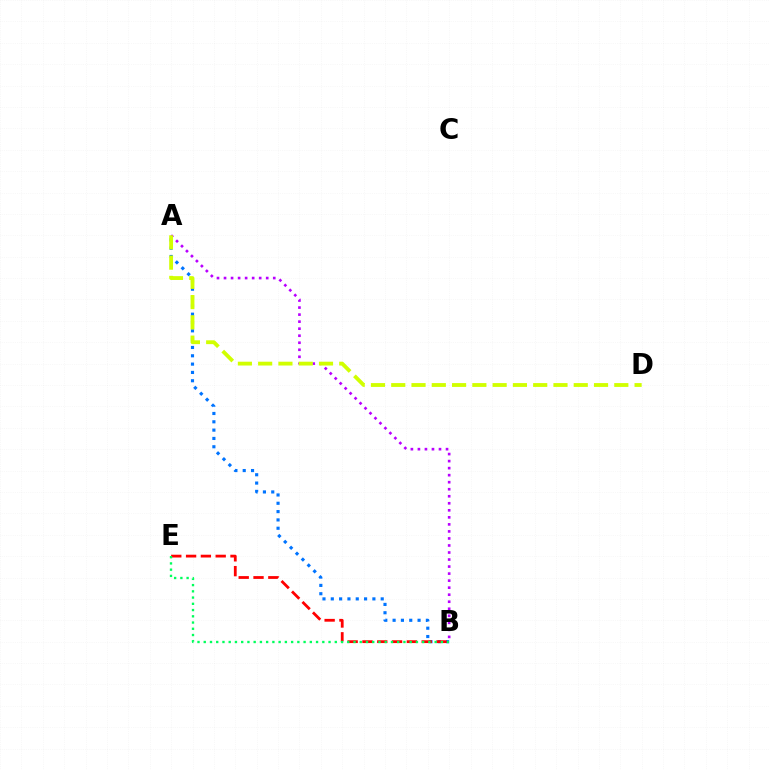{('A', 'B'): [{'color': '#0074ff', 'line_style': 'dotted', 'thickness': 2.26}, {'color': '#b900ff', 'line_style': 'dotted', 'thickness': 1.91}], ('B', 'E'): [{'color': '#ff0000', 'line_style': 'dashed', 'thickness': 2.01}, {'color': '#00ff5c', 'line_style': 'dotted', 'thickness': 1.7}], ('A', 'D'): [{'color': '#d1ff00', 'line_style': 'dashed', 'thickness': 2.75}]}